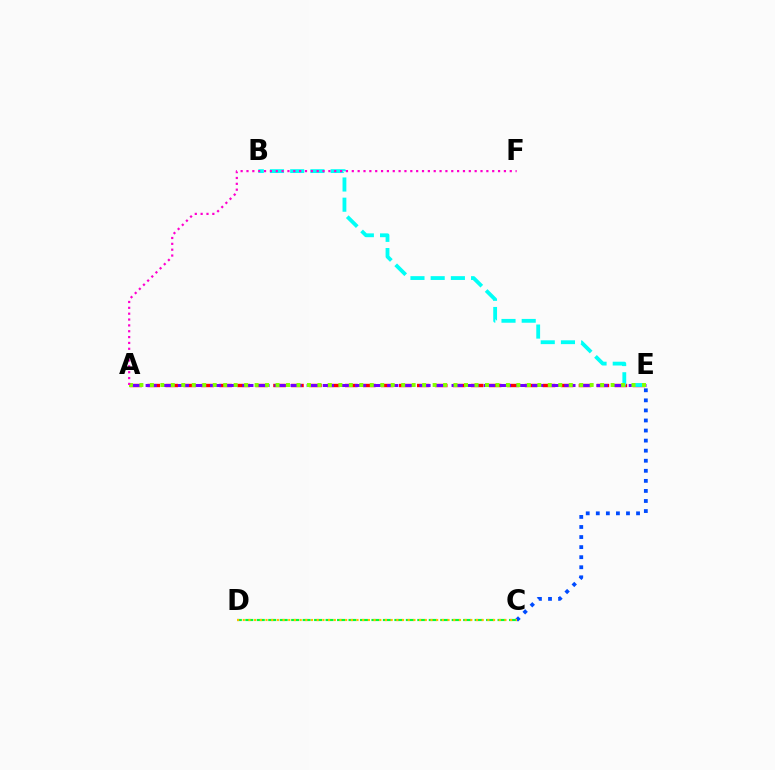{('C', 'E'): [{'color': '#004bff', 'line_style': 'dotted', 'thickness': 2.73}], ('A', 'E'): [{'color': '#ff0000', 'line_style': 'dashed', 'thickness': 2.44}, {'color': '#7200ff', 'line_style': 'dashed', 'thickness': 2.19}, {'color': '#84ff00', 'line_style': 'dotted', 'thickness': 2.84}], ('B', 'E'): [{'color': '#00fff6', 'line_style': 'dashed', 'thickness': 2.75}], ('C', 'D'): [{'color': '#00ff39', 'line_style': 'dashed', 'thickness': 1.56}, {'color': '#ffbd00', 'line_style': 'dotted', 'thickness': 1.55}], ('A', 'F'): [{'color': '#ff00cf', 'line_style': 'dotted', 'thickness': 1.59}]}